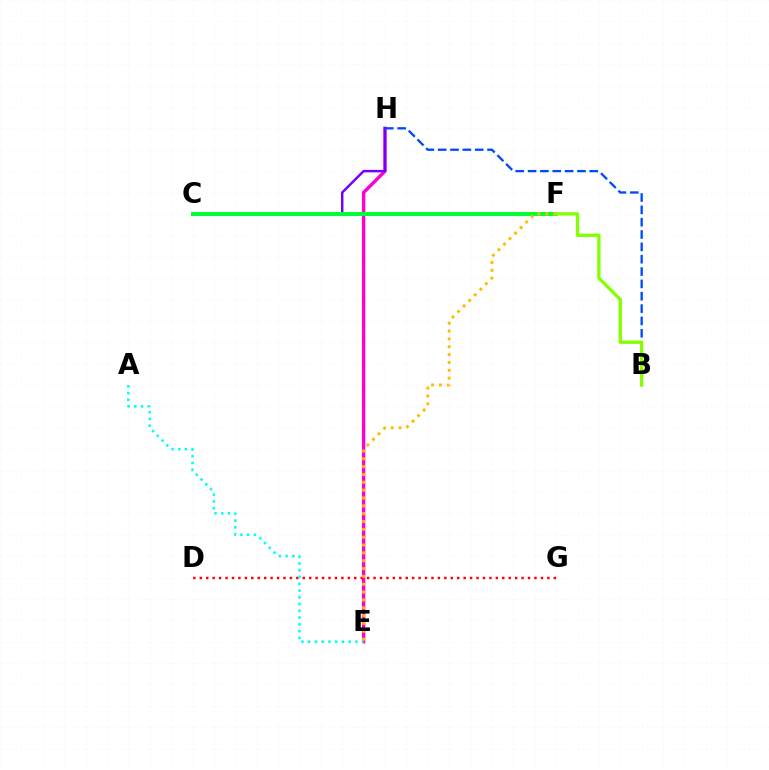{('E', 'H'): [{'color': '#ff00cf', 'line_style': 'solid', 'thickness': 2.44}], ('D', 'G'): [{'color': '#ff0000', 'line_style': 'dotted', 'thickness': 1.75}], ('C', 'H'): [{'color': '#7200ff', 'line_style': 'solid', 'thickness': 1.77}], ('C', 'F'): [{'color': '#00ff39', 'line_style': 'solid', 'thickness': 2.87}], ('A', 'E'): [{'color': '#00fff6', 'line_style': 'dotted', 'thickness': 1.84}], ('B', 'H'): [{'color': '#004bff', 'line_style': 'dashed', 'thickness': 1.68}], ('B', 'F'): [{'color': '#84ff00', 'line_style': 'solid', 'thickness': 2.39}], ('E', 'F'): [{'color': '#ffbd00', 'line_style': 'dotted', 'thickness': 2.13}]}